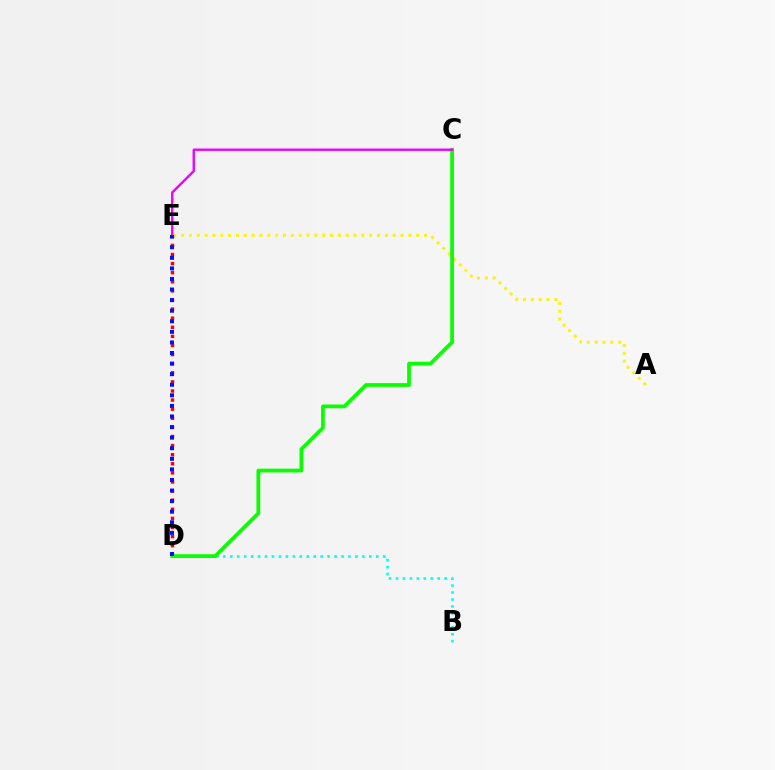{('A', 'E'): [{'color': '#fcf500', 'line_style': 'dotted', 'thickness': 2.13}], ('B', 'D'): [{'color': '#00fff6', 'line_style': 'dotted', 'thickness': 1.89}], ('D', 'E'): [{'color': '#ff0000', 'line_style': 'dotted', 'thickness': 2.47}, {'color': '#0010ff', 'line_style': 'dotted', 'thickness': 2.87}], ('C', 'D'): [{'color': '#08ff00', 'line_style': 'solid', 'thickness': 2.7}], ('C', 'E'): [{'color': '#ee00ff', 'line_style': 'solid', 'thickness': 1.72}]}